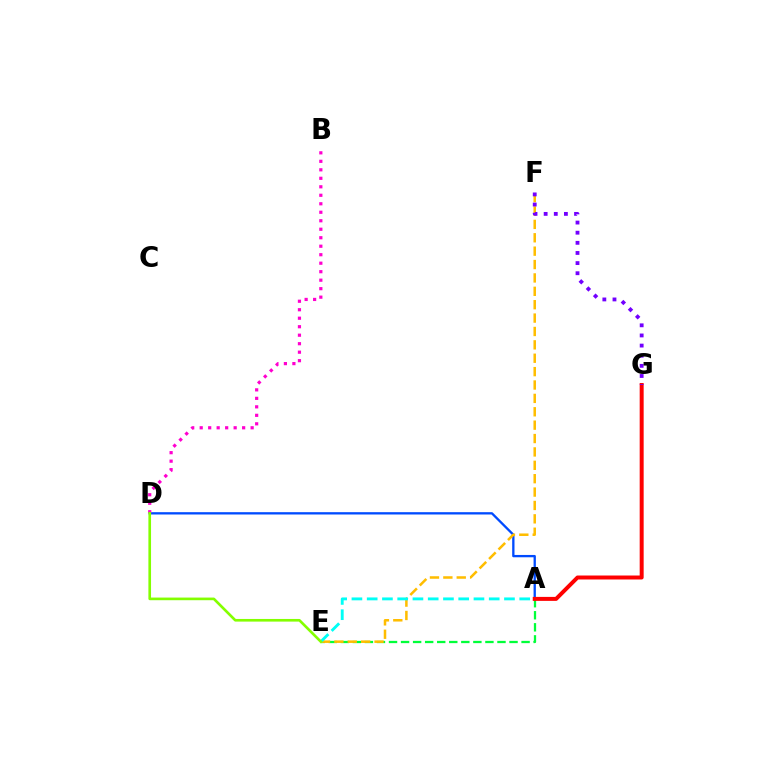{('A', 'E'): [{'color': '#00ff39', 'line_style': 'dashed', 'thickness': 1.64}, {'color': '#00fff6', 'line_style': 'dashed', 'thickness': 2.07}], ('A', 'D'): [{'color': '#004bff', 'line_style': 'solid', 'thickness': 1.67}], ('E', 'F'): [{'color': '#ffbd00', 'line_style': 'dashed', 'thickness': 1.82}], ('B', 'D'): [{'color': '#ff00cf', 'line_style': 'dotted', 'thickness': 2.31}], ('D', 'E'): [{'color': '#84ff00', 'line_style': 'solid', 'thickness': 1.9}], ('A', 'G'): [{'color': '#ff0000', 'line_style': 'solid', 'thickness': 2.86}], ('F', 'G'): [{'color': '#7200ff', 'line_style': 'dotted', 'thickness': 2.75}]}